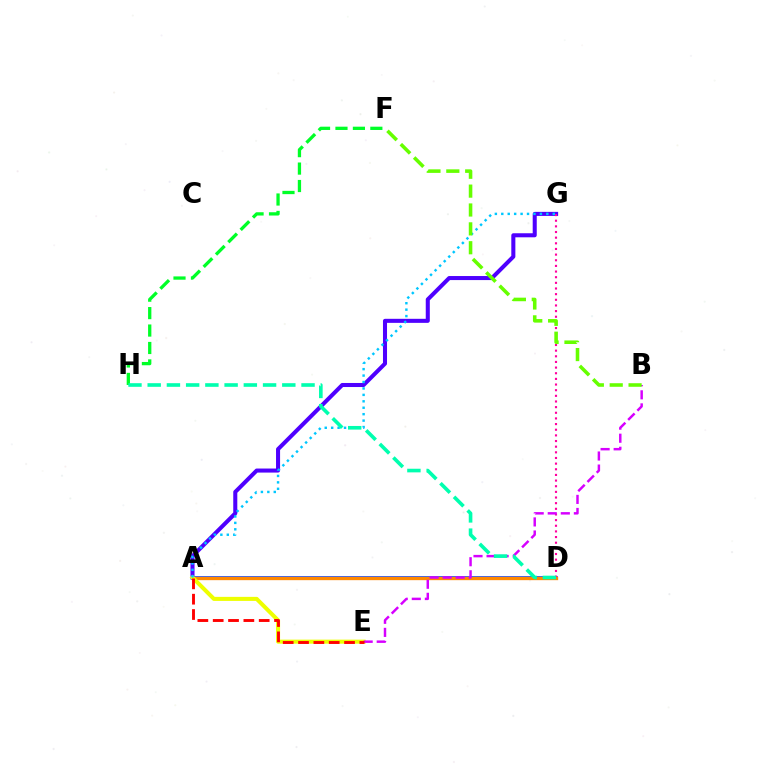{('A', 'G'): [{'color': '#4f00ff', 'line_style': 'solid', 'thickness': 2.91}, {'color': '#00c7ff', 'line_style': 'dotted', 'thickness': 1.75}], ('A', 'D'): [{'color': '#003fff', 'line_style': 'solid', 'thickness': 2.6}, {'color': '#ff8800', 'line_style': 'solid', 'thickness': 2.39}], ('D', 'G'): [{'color': '#ff00a0', 'line_style': 'dotted', 'thickness': 1.53}], ('A', 'E'): [{'color': '#eeff00', 'line_style': 'solid', 'thickness': 2.91}, {'color': '#ff0000', 'line_style': 'dashed', 'thickness': 2.08}], ('F', 'H'): [{'color': '#00ff27', 'line_style': 'dashed', 'thickness': 2.37}], ('B', 'E'): [{'color': '#d600ff', 'line_style': 'dashed', 'thickness': 1.77}], ('D', 'H'): [{'color': '#00ffaf', 'line_style': 'dashed', 'thickness': 2.61}], ('B', 'F'): [{'color': '#66ff00', 'line_style': 'dashed', 'thickness': 2.56}]}